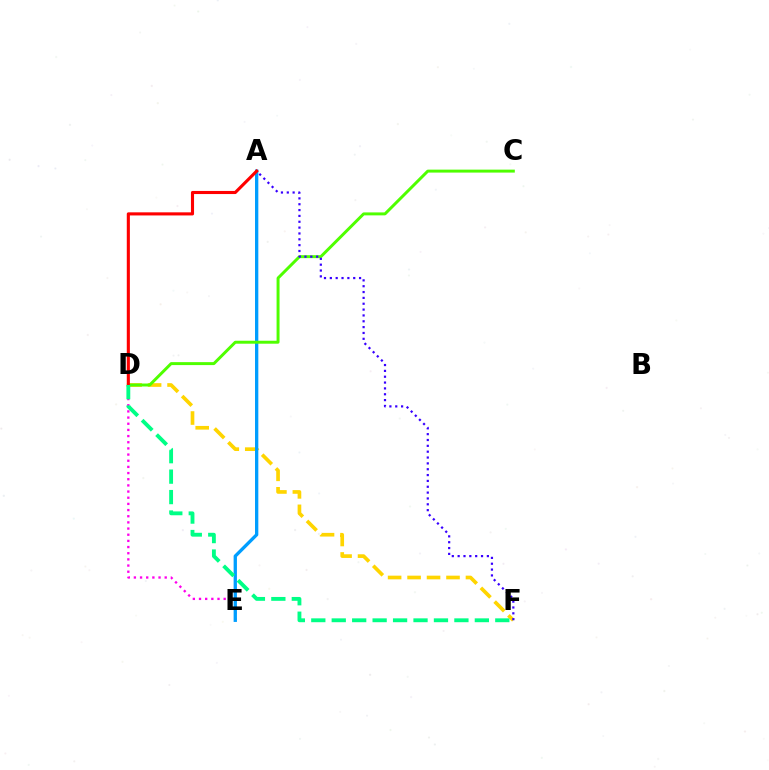{('D', 'E'): [{'color': '#ff00ed', 'line_style': 'dotted', 'thickness': 1.68}], ('D', 'F'): [{'color': '#ffd500', 'line_style': 'dashed', 'thickness': 2.64}, {'color': '#00ff86', 'line_style': 'dashed', 'thickness': 2.78}], ('A', 'E'): [{'color': '#009eff', 'line_style': 'solid', 'thickness': 2.39}], ('C', 'D'): [{'color': '#4fff00', 'line_style': 'solid', 'thickness': 2.13}], ('A', 'F'): [{'color': '#3700ff', 'line_style': 'dotted', 'thickness': 1.59}], ('A', 'D'): [{'color': '#ff0000', 'line_style': 'solid', 'thickness': 2.23}]}